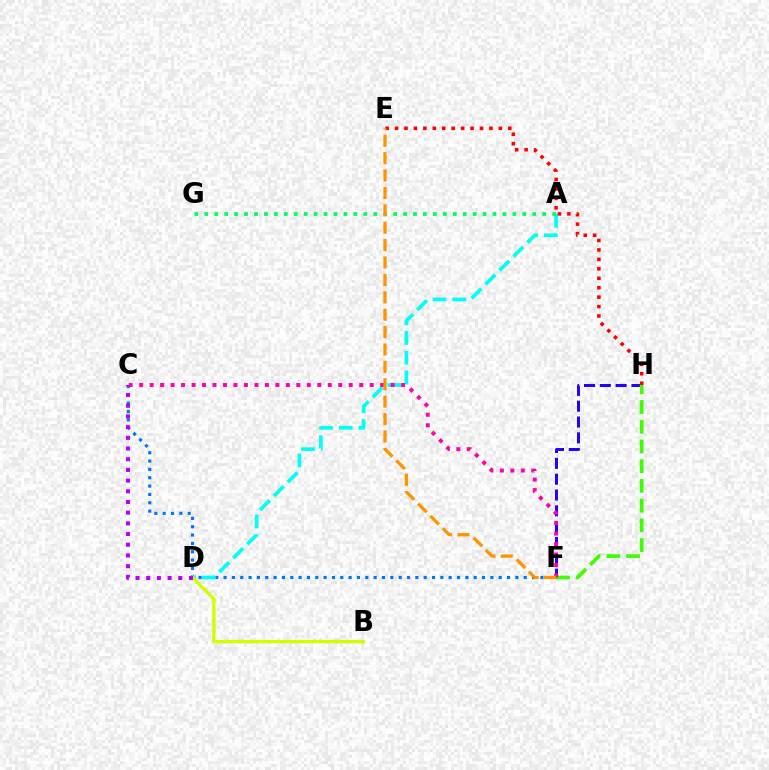{('C', 'F'): [{'color': '#0074ff', 'line_style': 'dotted', 'thickness': 2.27}, {'color': '#ff00ac', 'line_style': 'dotted', 'thickness': 2.85}], ('A', 'D'): [{'color': '#00fff6', 'line_style': 'dashed', 'thickness': 2.68}], ('F', 'H'): [{'color': '#2500ff', 'line_style': 'dashed', 'thickness': 2.15}, {'color': '#3dff00', 'line_style': 'dashed', 'thickness': 2.68}], ('A', 'G'): [{'color': '#00ff5c', 'line_style': 'dotted', 'thickness': 2.7}], ('B', 'D'): [{'color': '#d1ff00', 'line_style': 'solid', 'thickness': 2.43}], ('E', 'H'): [{'color': '#ff0000', 'line_style': 'dotted', 'thickness': 2.56}], ('E', 'F'): [{'color': '#ff9400', 'line_style': 'dashed', 'thickness': 2.36}], ('C', 'D'): [{'color': '#b900ff', 'line_style': 'dotted', 'thickness': 2.9}]}